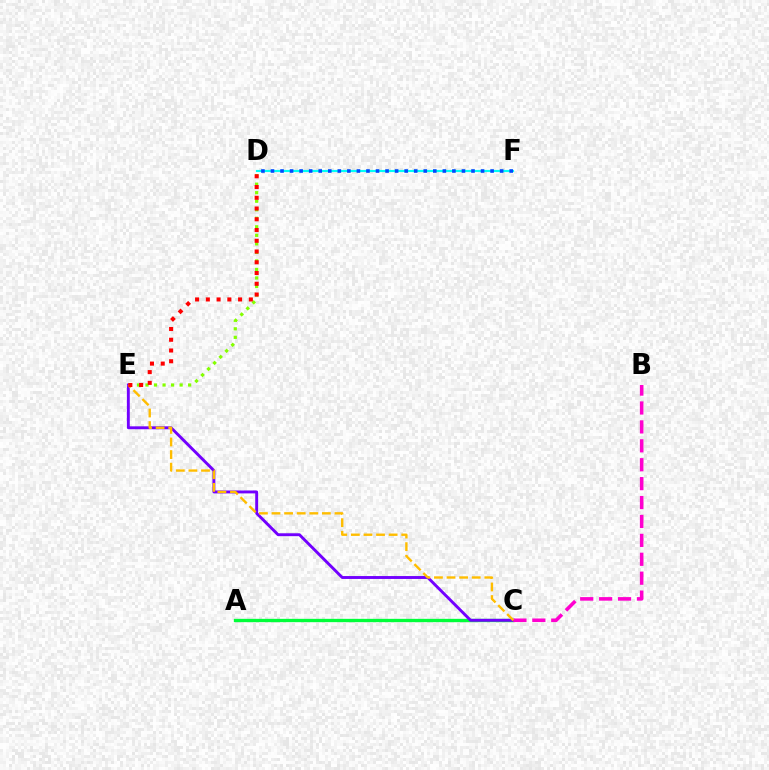{('A', 'C'): [{'color': '#00ff39', 'line_style': 'solid', 'thickness': 2.4}], ('D', 'F'): [{'color': '#00fff6', 'line_style': 'solid', 'thickness': 1.55}, {'color': '#004bff', 'line_style': 'dotted', 'thickness': 2.59}], ('D', 'E'): [{'color': '#84ff00', 'line_style': 'dotted', 'thickness': 2.32}, {'color': '#ff0000', 'line_style': 'dotted', 'thickness': 2.92}], ('C', 'E'): [{'color': '#7200ff', 'line_style': 'solid', 'thickness': 2.09}, {'color': '#ffbd00', 'line_style': 'dashed', 'thickness': 1.71}], ('B', 'C'): [{'color': '#ff00cf', 'line_style': 'dashed', 'thickness': 2.57}]}